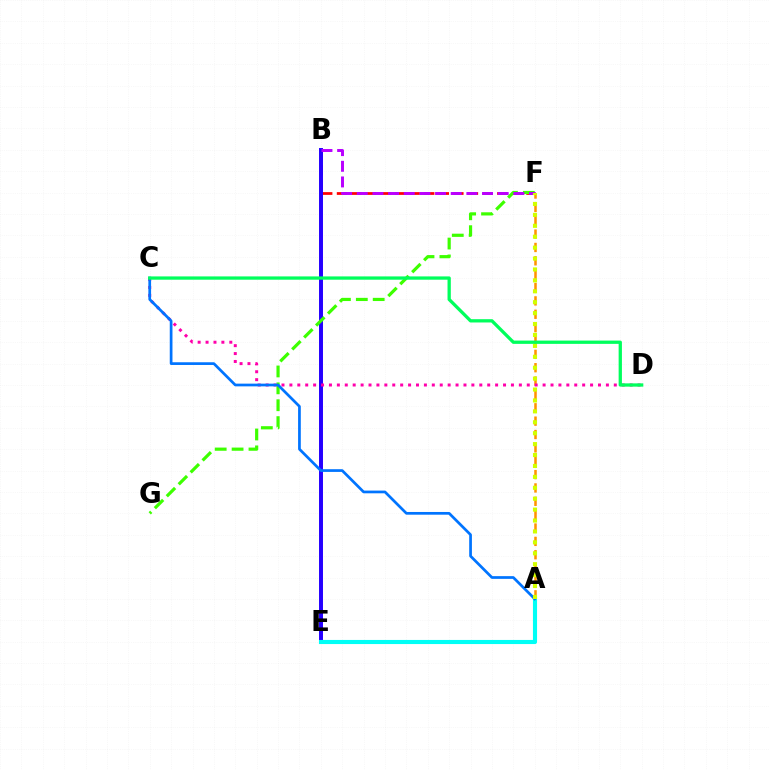{('A', 'F'): [{'color': '#ff9400', 'line_style': 'dashed', 'thickness': 1.82}, {'color': '#d1ff00', 'line_style': 'dotted', 'thickness': 2.97}], ('B', 'F'): [{'color': '#ff0000', 'line_style': 'dashed', 'thickness': 1.98}, {'color': '#b900ff', 'line_style': 'dashed', 'thickness': 2.13}], ('B', 'E'): [{'color': '#2500ff', 'line_style': 'solid', 'thickness': 2.85}], ('F', 'G'): [{'color': '#3dff00', 'line_style': 'dashed', 'thickness': 2.29}], ('A', 'E'): [{'color': '#00fff6', 'line_style': 'solid', 'thickness': 2.96}], ('C', 'D'): [{'color': '#ff00ac', 'line_style': 'dotted', 'thickness': 2.15}, {'color': '#00ff5c', 'line_style': 'solid', 'thickness': 2.37}], ('A', 'C'): [{'color': '#0074ff', 'line_style': 'solid', 'thickness': 1.96}]}